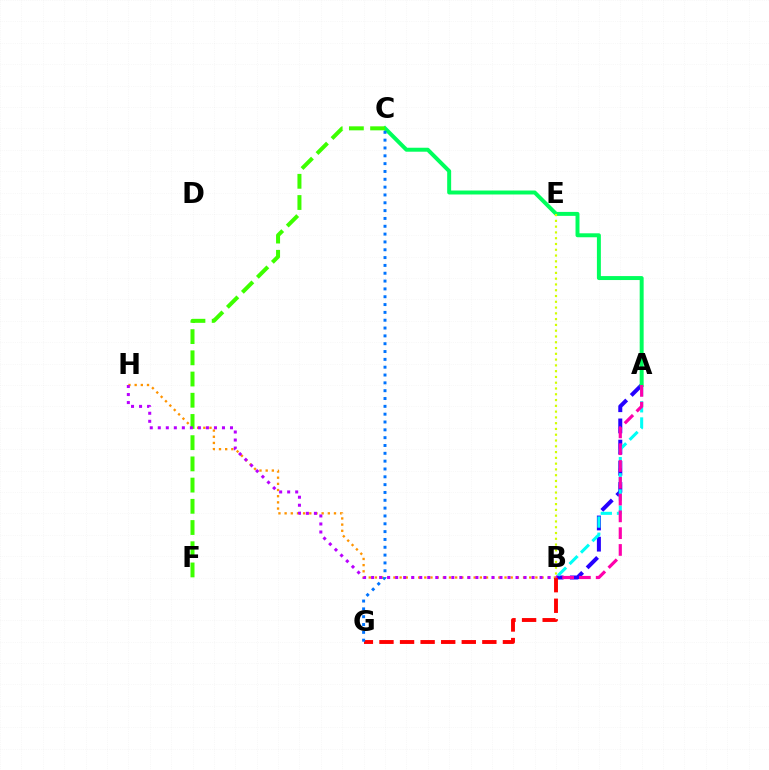{('B', 'H'): [{'color': '#ff9400', 'line_style': 'dotted', 'thickness': 1.68}, {'color': '#b900ff', 'line_style': 'dotted', 'thickness': 2.18}], ('A', 'B'): [{'color': '#2500ff', 'line_style': 'dashed', 'thickness': 2.88}, {'color': '#00fff6', 'line_style': 'dashed', 'thickness': 2.2}, {'color': '#ff00ac', 'line_style': 'dashed', 'thickness': 2.28}], ('A', 'C'): [{'color': '#00ff5c', 'line_style': 'solid', 'thickness': 2.85}], ('B', 'G'): [{'color': '#ff0000', 'line_style': 'dashed', 'thickness': 2.8}], ('B', 'E'): [{'color': '#d1ff00', 'line_style': 'dotted', 'thickness': 1.57}], ('C', 'F'): [{'color': '#3dff00', 'line_style': 'dashed', 'thickness': 2.88}], ('C', 'G'): [{'color': '#0074ff', 'line_style': 'dotted', 'thickness': 2.13}]}